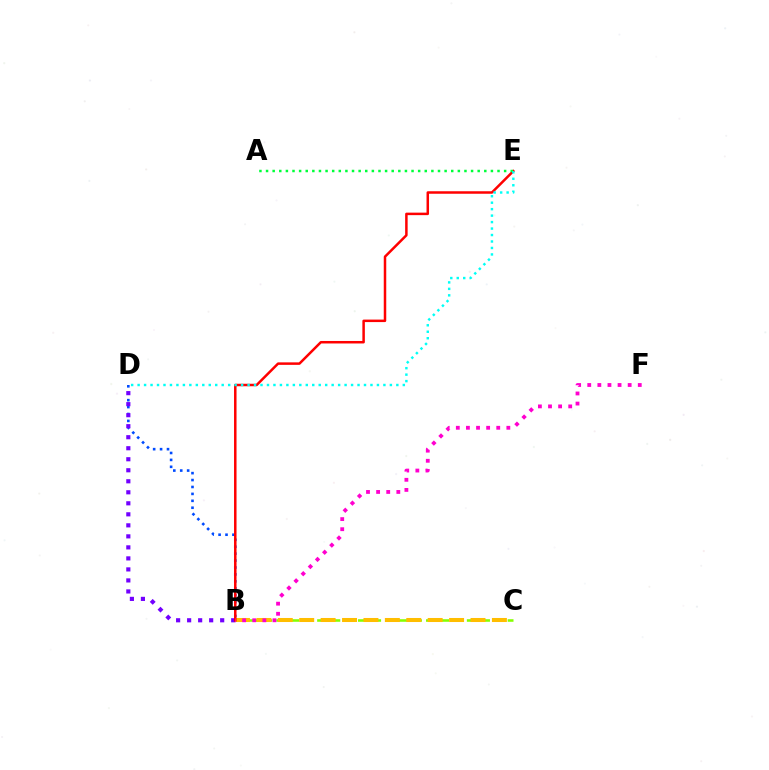{('B', 'C'): [{'color': '#84ff00', 'line_style': 'dashed', 'thickness': 1.85}, {'color': '#ffbd00', 'line_style': 'dashed', 'thickness': 2.91}], ('B', 'D'): [{'color': '#004bff', 'line_style': 'dotted', 'thickness': 1.88}, {'color': '#7200ff', 'line_style': 'dotted', 'thickness': 2.99}], ('B', 'E'): [{'color': '#ff0000', 'line_style': 'solid', 'thickness': 1.8}], ('A', 'E'): [{'color': '#00ff39', 'line_style': 'dotted', 'thickness': 1.8}], ('B', 'F'): [{'color': '#ff00cf', 'line_style': 'dotted', 'thickness': 2.75}], ('D', 'E'): [{'color': '#00fff6', 'line_style': 'dotted', 'thickness': 1.76}]}